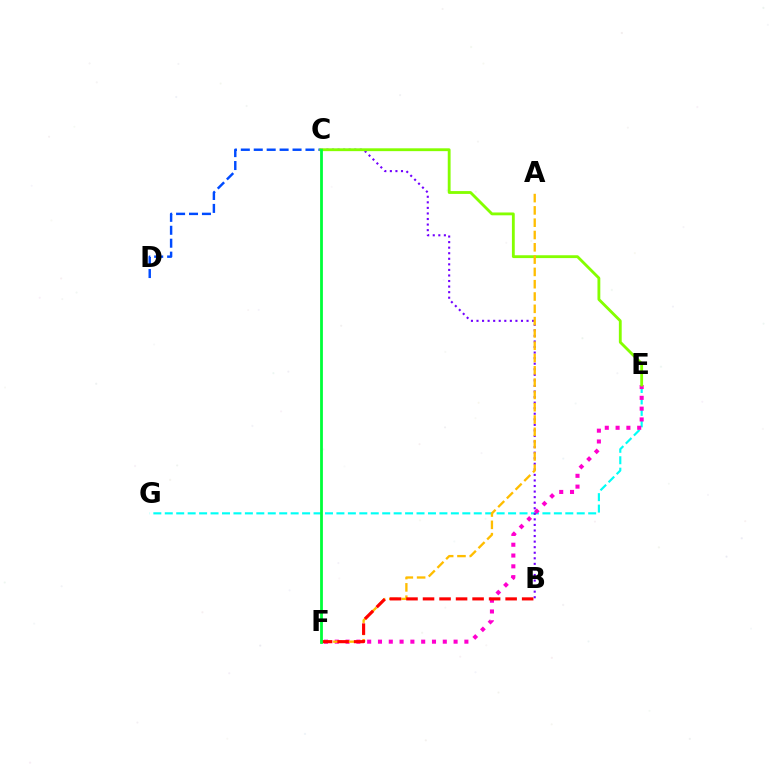{('E', 'G'): [{'color': '#00fff6', 'line_style': 'dashed', 'thickness': 1.55}], ('C', 'D'): [{'color': '#004bff', 'line_style': 'dashed', 'thickness': 1.76}], ('E', 'F'): [{'color': '#ff00cf', 'line_style': 'dotted', 'thickness': 2.93}], ('B', 'C'): [{'color': '#7200ff', 'line_style': 'dotted', 'thickness': 1.51}], ('C', 'E'): [{'color': '#84ff00', 'line_style': 'solid', 'thickness': 2.04}], ('A', 'F'): [{'color': '#ffbd00', 'line_style': 'dashed', 'thickness': 1.67}], ('B', 'F'): [{'color': '#ff0000', 'line_style': 'dashed', 'thickness': 2.24}], ('C', 'F'): [{'color': '#00ff39', 'line_style': 'solid', 'thickness': 2.01}]}